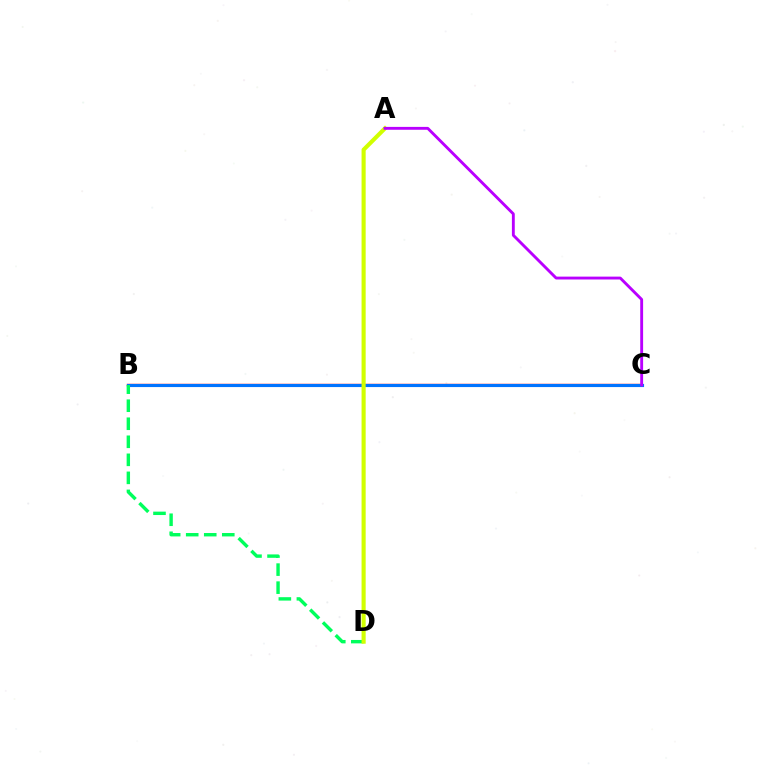{('B', 'C'): [{'color': '#ff0000', 'line_style': 'solid', 'thickness': 1.7}, {'color': '#0074ff', 'line_style': 'solid', 'thickness': 2.25}], ('B', 'D'): [{'color': '#00ff5c', 'line_style': 'dashed', 'thickness': 2.45}], ('A', 'D'): [{'color': '#d1ff00', 'line_style': 'solid', 'thickness': 2.96}], ('A', 'C'): [{'color': '#b900ff', 'line_style': 'solid', 'thickness': 2.07}]}